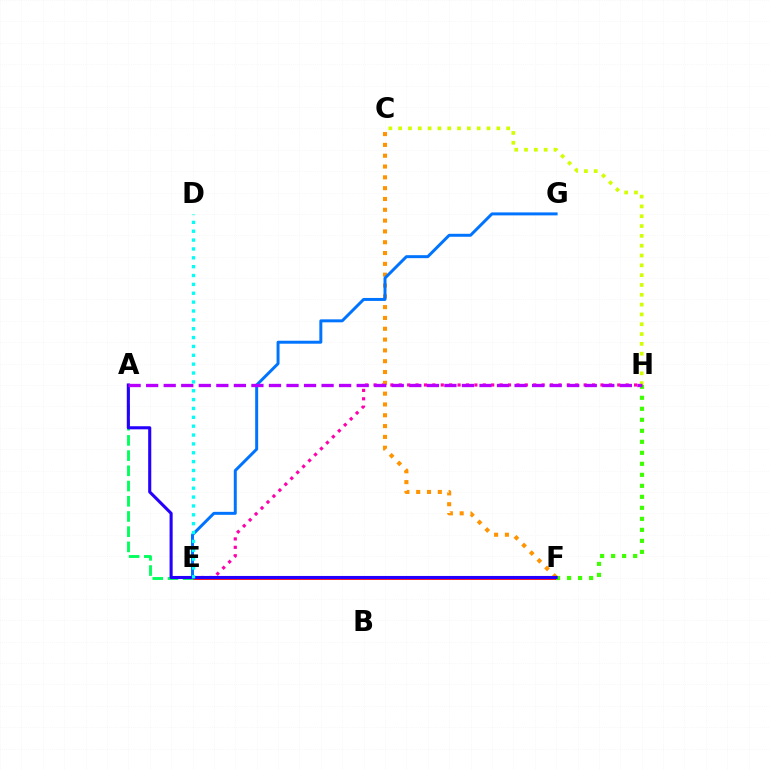{('E', 'F'): [{'color': '#ff0000', 'line_style': 'solid', 'thickness': 1.97}], ('F', 'H'): [{'color': '#3dff00', 'line_style': 'dotted', 'thickness': 2.99}], ('E', 'H'): [{'color': '#ff00ac', 'line_style': 'dotted', 'thickness': 2.28}], ('A', 'E'): [{'color': '#00ff5c', 'line_style': 'dashed', 'thickness': 2.07}], ('C', 'H'): [{'color': '#d1ff00', 'line_style': 'dotted', 'thickness': 2.67}], ('C', 'F'): [{'color': '#ff9400', 'line_style': 'dotted', 'thickness': 2.94}], ('E', 'G'): [{'color': '#0074ff', 'line_style': 'solid', 'thickness': 2.14}], ('A', 'F'): [{'color': '#2500ff', 'line_style': 'solid', 'thickness': 2.22}], ('A', 'H'): [{'color': '#b900ff', 'line_style': 'dashed', 'thickness': 2.38}], ('D', 'E'): [{'color': '#00fff6', 'line_style': 'dotted', 'thickness': 2.41}]}